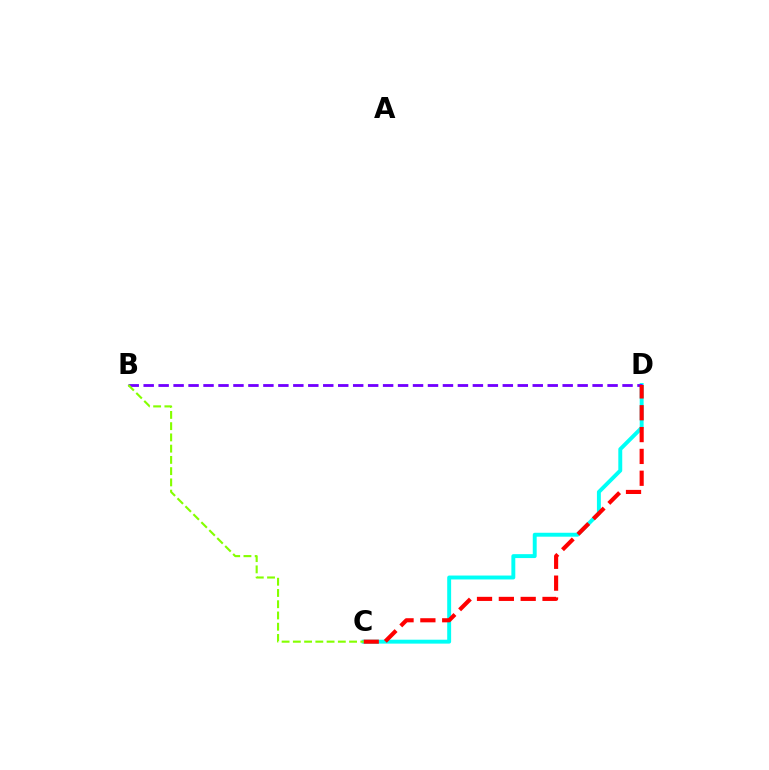{('C', 'D'): [{'color': '#00fff6', 'line_style': 'solid', 'thickness': 2.82}, {'color': '#ff0000', 'line_style': 'dashed', 'thickness': 2.97}], ('B', 'D'): [{'color': '#7200ff', 'line_style': 'dashed', 'thickness': 2.03}], ('B', 'C'): [{'color': '#84ff00', 'line_style': 'dashed', 'thickness': 1.53}]}